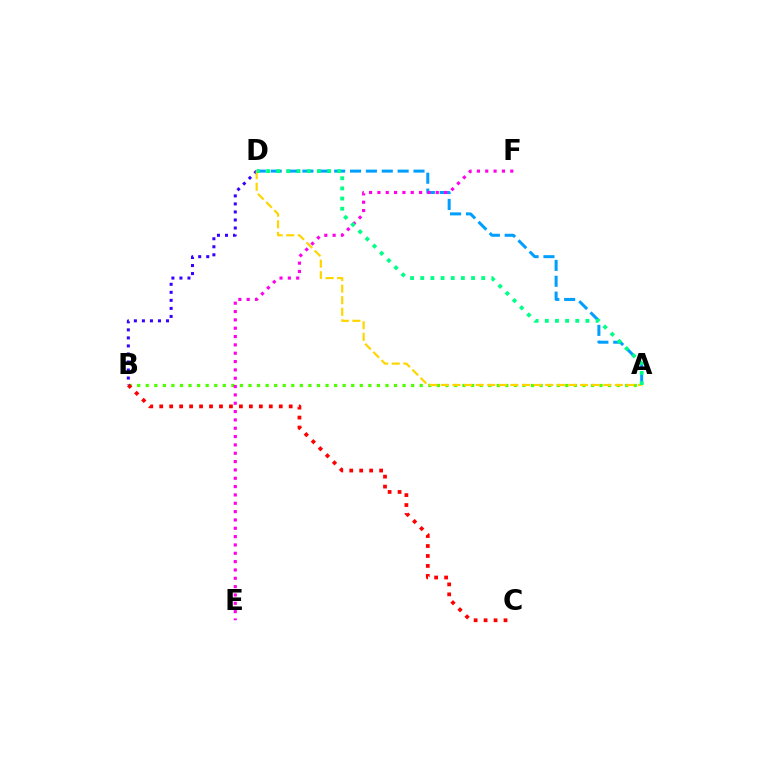{('A', 'B'): [{'color': '#4fff00', 'line_style': 'dotted', 'thickness': 2.33}], ('B', 'C'): [{'color': '#ff0000', 'line_style': 'dotted', 'thickness': 2.71}], ('A', 'D'): [{'color': '#009eff', 'line_style': 'dashed', 'thickness': 2.16}, {'color': '#ffd500', 'line_style': 'dashed', 'thickness': 1.58}, {'color': '#00ff86', 'line_style': 'dotted', 'thickness': 2.76}], ('B', 'D'): [{'color': '#3700ff', 'line_style': 'dotted', 'thickness': 2.18}], ('E', 'F'): [{'color': '#ff00ed', 'line_style': 'dotted', 'thickness': 2.26}]}